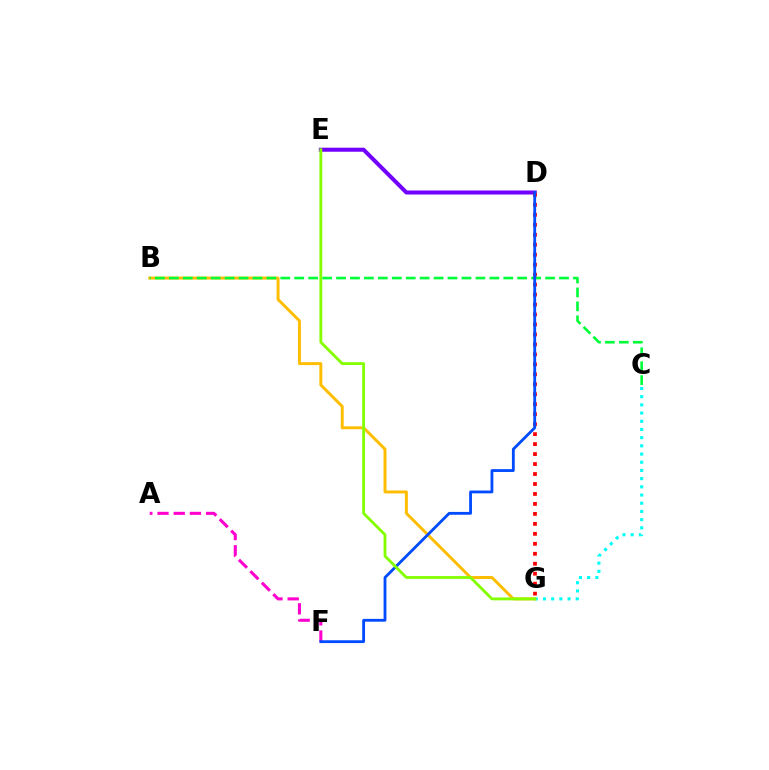{('C', 'G'): [{'color': '#00fff6', 'line_style': 'dotted', 'thickness': 2.23}], ('B', 'G'): [{'color': '#ffbd00', 'line_style': 'solid', 'thickness': 2.12}], ('A', 'F'): [{'color': '#ff00cf', 'line_style': 'dashed', 'thickness': 2.2}], ('D', 'E'): [{'color': '#7200ff', 'line_style': 'solid', 'thickness': 2.9}], ('D', 'G'): [{'color': '#ff0000', 'line_style': 'dotted', 'thickness': 2.71}], ('B', 'C'): [{'color': '#00ff39', 'line_style': 'dashed', 'thickness': 1.89}], ('D', 'F'): [{'color': '#004bff', 'line_style': 'solid', 'thickness': 2.03}], ('E', 'G'): [{'color': '#84ff00', 'line_style': 'solid', 'thickness': 2.04}]}